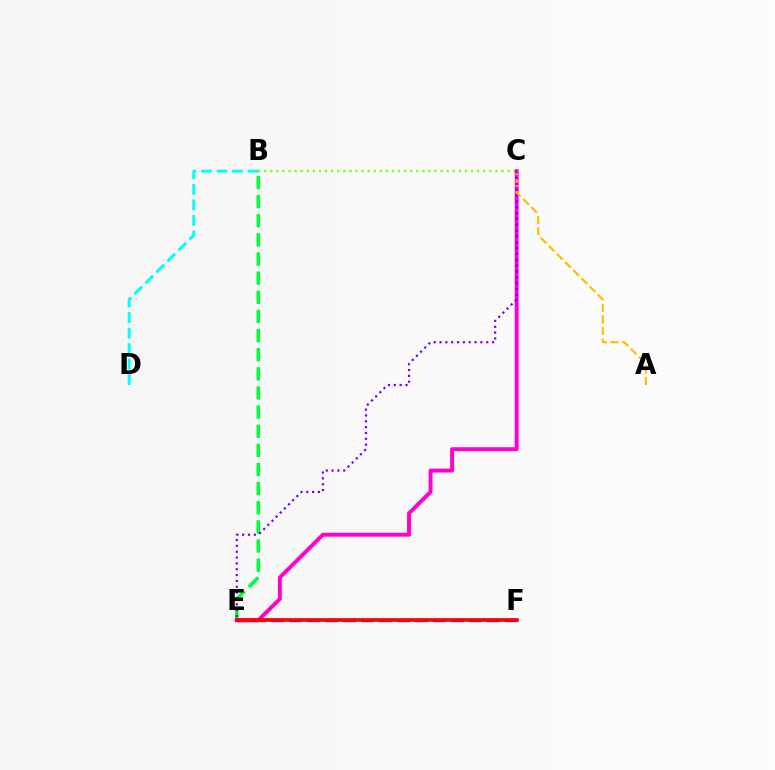{('B', 'C'): [{'color': '#84ff00', 'line_style': 'dotted', 'thickness': 1.65}], ('B', 'D'): [{'color': '#00fff6', 'line_style': 'dashed', 'thickness': 2.11}], ('B', 'E'): [{'color': '#00ff39', 'line_style': 'dashed', 'thickness': 2.6}], ('E', 'F'): [{'color': '#004bff', 'line_style': 'dashed', 'thickness': 2.44}, {'color': '#ff0000', 'line_style': 'solid', 'thickness': 2.62}], ('C', 'E'): [{'color': '#ff00cf', 'line_style': 'solid', 'thickness': 2.83}, {'color': '#7200ff', 'line_style': 'dotted', 'thickness': 1.59}], ('A', 'C'): [{'color': '#ffbd00', 'line_style': 'dashed', 'thickness': 1.56}]}